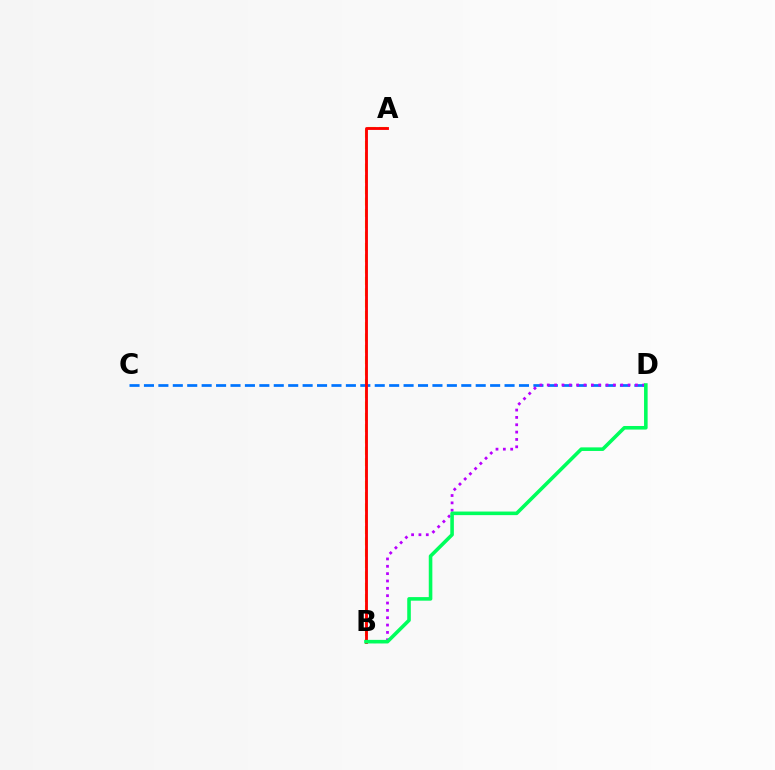{('A', 'B'): [{'color': '#d1ff00', 'line_style': 'dashed', 'thickness': 1.54}, {'color': '#ff0000', 'line_style': 'solid', 'thickness': 2.05}], ('C', 'D'): [{'color': '#0074ff', 'line_style': 'dashed', 'thickness': 1.96}], ('B', 'D'): [{'color': '#b900ff', 'line_style': 'dotted', 'thickness': 2.0}, {'color': '#00ff5c', 'line_style': 'solid', 'thickness': 2.58}]}